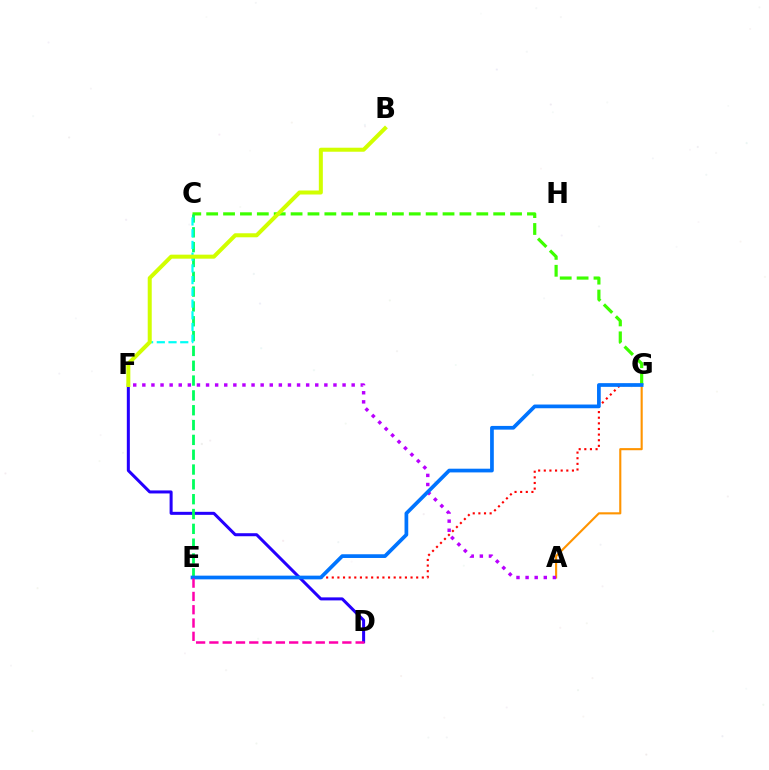{('D', 'F'): [{'color': '#2500ff', 'line_style': 'solid', 'thickness': 2.18}], ('C', 'G'): [{'color': '#3dff00', 'line_style': 'dashed', 'thickness': 2.29}], ('A', 'G'): [{'color': '#ff9400', 'line_style': 'solid', 'thickness': 1.53}], ('C', 'E'): [{'color': '#00ff5c', 'line_style': 'dashed', 'thickness': 2.01}], ('E', 'G'): [{'color': '#ff0000', 'line_style': 'dotted', 'thickness': 1.53}, {'color': '#0074ff', 'line_style': 'solid', 'thickness': 2.67}], ('C', 'F'): [{'color': '#00fff6', 'line_style': 'dashed', 'thickness': 1.59}], ('A', 'F'): [{'color': '#b900ff', 'line_style': 'dotted', 'thickness': 2.47}], ('D', 'E'): [{'color': '#ff00ac', 'line_style': 'dashed', 'thickness': 1.81}], ('B', 'F'): [{'color': '#d1ff00', 'line_style': 'solid', 'thickness': 2.89}]}